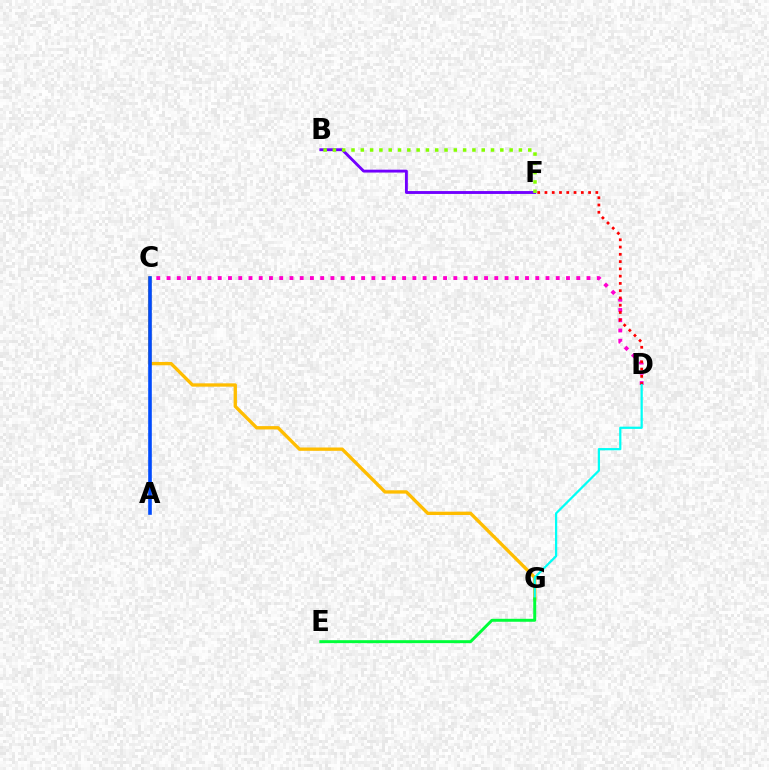{('C', 'G'): [{'color': '#ffbd00', 'line_style': 'solid', 'thickness': 2.39}], ('C', 'D'): [{'color': '#ff00cf', 'line_style': 'dotted', 'thickness': 2.78}], ('D', 'F'): [{'color': '#ff0000', 'line_style': 'dotted', 'thickness': 1.98}], ('D', 'G'): [{'color': '#00fff6', 'line_style': 'solid', 'thickness': 1.61}], ('B', 'F'): [{'color': '#7200ff', 'line_style': 'solid', 'thickness': 2.07}, {'color': '#84ff00', 'line_style': 'dotted', 'thickness': 2.53}], ('A', 'C'): [{'color': '#004bff', 'line_style': 'solid', 'thickness': 2.6}], ('E', 'G'): [{'color': '#00ff39', 'line_style': 'solid', 'thickness': 2.13}]}